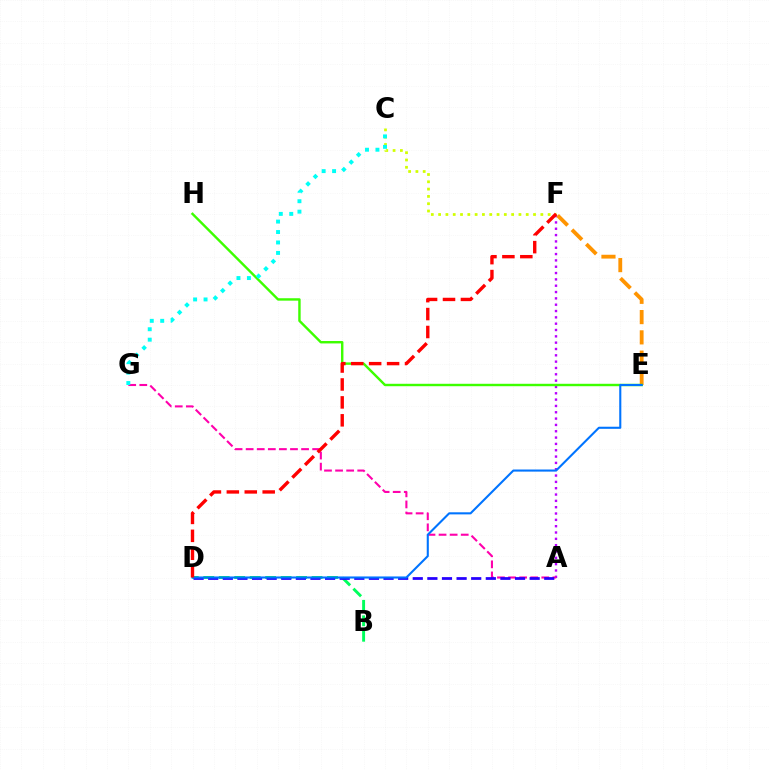{('B', 'D'): [{'color': '#00ff5c', 'line_style': 'dashed', 'thickness': 2.1}], ('A', 'F'): [{'color': '#b900ff', 'line_style': 'dotted', 'thickness': 1.72}], ('E', 'F'): [{'color': '#ff9400', 'line_style': 'dashed', 'thickness': 2.75}], ('E', 'H'): [{'color': '#3dff00', 'line_style': 'solid', 'thickness': 1.74}], ('A', 'G'): [{'color': '#ff00ac', 'line_style': 'dashed', 'thickness': 1.51}], ('A', 'D'): [{'color': '#2500ff', 'line_style': 'dashed', 'thickness': 1.98}], ('C', 'F'): [{'color': '#d1ff00', 'line_style': 'dotted', 'thickness': 1.98}], ('D', 'E'): [{'color': '#0074ff', 'line_style': 'solid', 'thickness': 1.51}], ('C', 'G'): [{'color': '#00fff6', 'line_style': 'dotted', 'thickness': 2.84}], ('D', 'F'): [{'color': '#ff0000', 'line_style': 'dashed', 'thickness': 2.44}]}